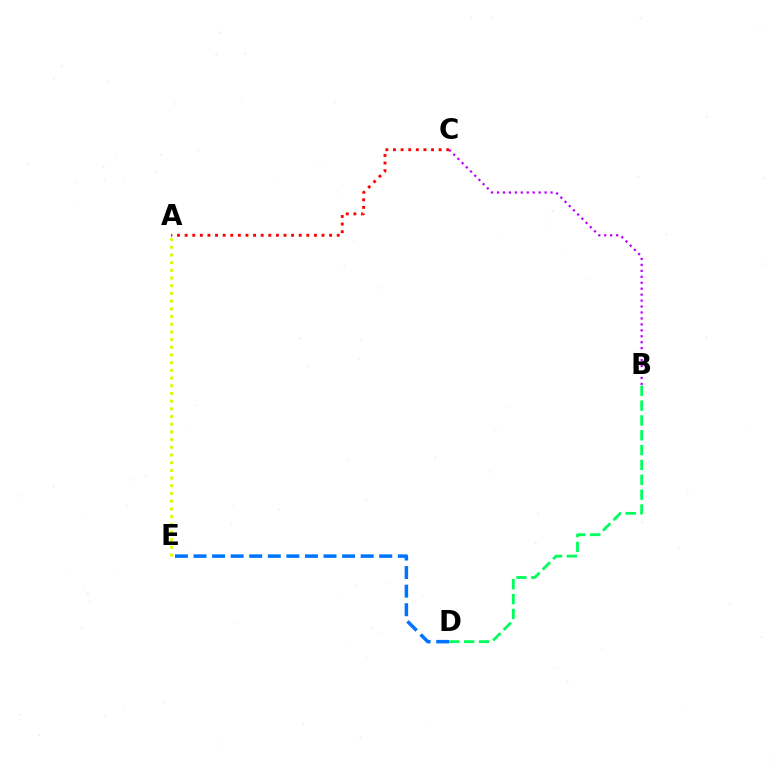{('A', 'C'): [{'color': '#ff0000', 'line_style': 'dotted', 'thickness': 2.07}], ('A', 'E'): [{'color': '#d1ff00', 'line_style': 'dotted', 'thickness': 2.09}], ('B', 'D'): [{'color': '#00ff5c', 'line_style': 'dashed', 'thickness': 2.02}], ('D', 'E'): [{'color': '#0074ff', 'line_style': 'dashed', 'thickness': 2.52}], ('B', 'C'): [{'color': '#b900ff', 'line_style': 'dotted', 'thickness': 1.62}]}